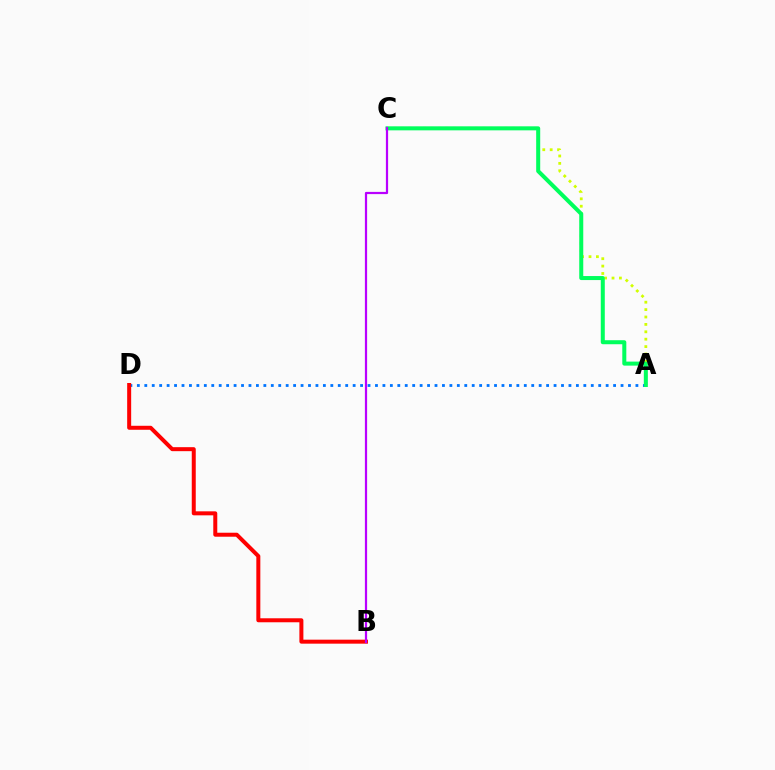{('A', 'D'): [{'color': '#0074ff', 'line_style': 'dotted', 'thickness': 2.02}], ('A', 'C'): [{'color': '#d1ff00', 'line_style': 'dotted', 'thickness': 2.01}, {'color': '#00ff5c', 'line_style': 'solid', 'thickness': 2.89}], ('B', 'D'): [{'color': '#ff0000', 'line_style': 'solid', 'thickness': 2.87}], ('B', 'C'): [{'color': '#b900ff', 'line_style': 'solid', 'thickness': 1.6}]}